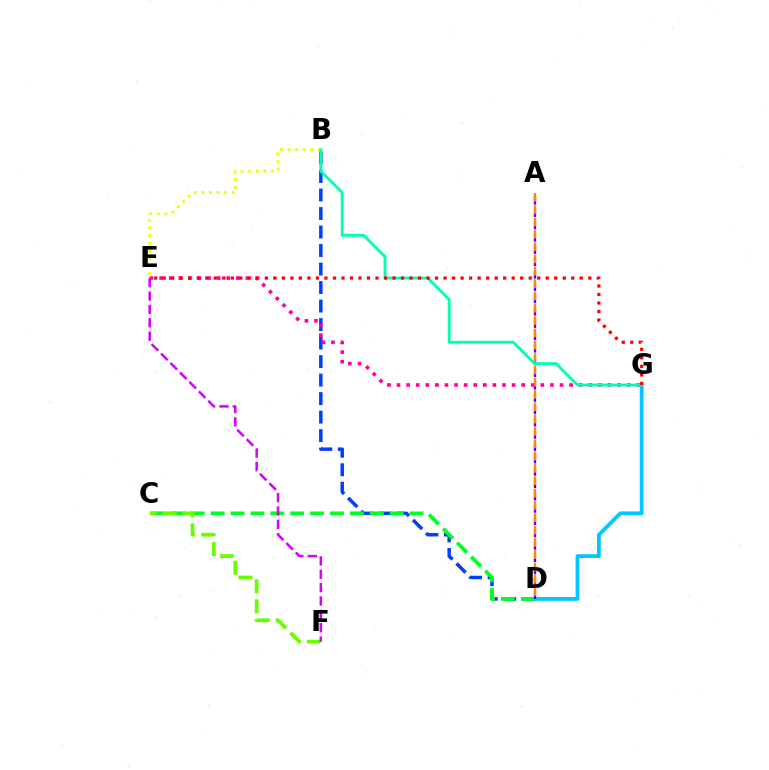{('B', 'D'): [{'color': '#003fff', 'line_style': 'dashed', 'thickness': 2.51}], ('B', 'E'): [{'color': '#eeff00', 'line_style': 'dotted', 'thickness': 2.06}], ('D', 'G'): [{'color': '#00c7ff', 'line_style': 'solid', 'thickness': 2.73}], ('C', 'D'): [{'color': '#00ff27', 'line_style': 'dashed', 'thickness': 2.7}], ('A', 'D'): [{'color': '#4f00ff', 'line_style': 'dashed', 'thickness': 1.67}, {'color': '#ff8800', 'line_style': 'dashed', 'thickness': 1.67}], ('C', 'F'): [{'color': '#66ff00', 'line_style': 'dashed', 'thickness': 2.72}], ('E', 'G'): [{'color': '#ff00a0', 'line_style': 'dotted', 'thickness': 2.6}, {'color': '#ff0000', 'line_style': 'dotted', 'thickness': 2.31}], ('B', 'G'): [{'color': '#00ffaf', 'line_style': 'solid', 'thickness': 2.06}], ('E', 'F'): [{'color': '#d600ff', 'line_style': 'dashed', 'thickness': 1.82}]}